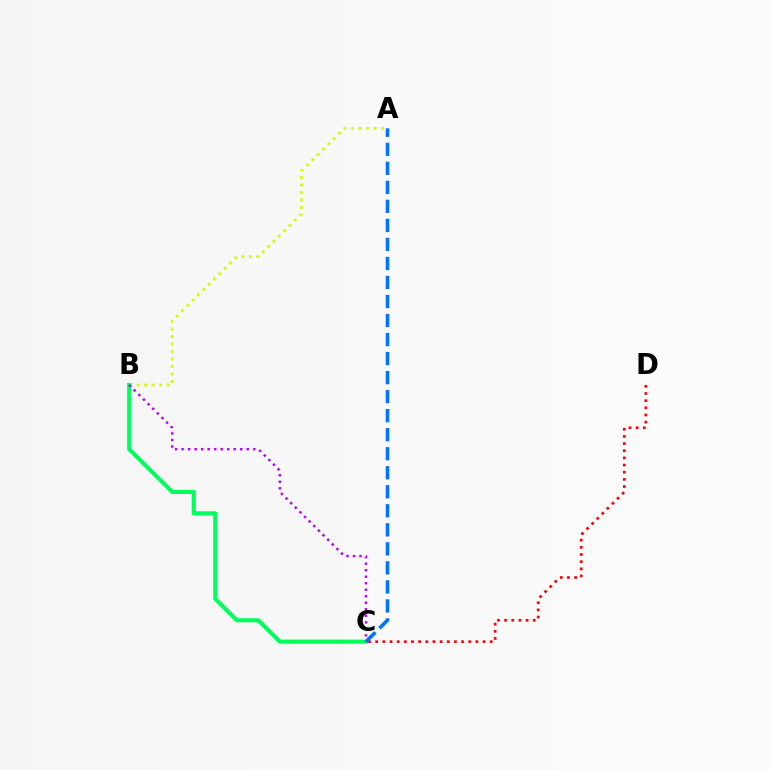{('A', 'B'): [{'color': '#d1ff00', 'line_style': 'dotted', 'thickness': 2.04}], ('C', 'D'): [{'color': '#ff0000', 'line_style': 'dotted', 'thickness': 1.94}], ('B', 'C'): [{'color': '#00ff5c', 'line_style': 'solid', 'thickness': 2.96}, {'color': '#b900ff', 'line_style': 'dotted', 'thickness': 1.77}], ('A', 'C'): [{'color': '#0074ff', 'line_style': 'dashed', 'thickness': 2.58}]}